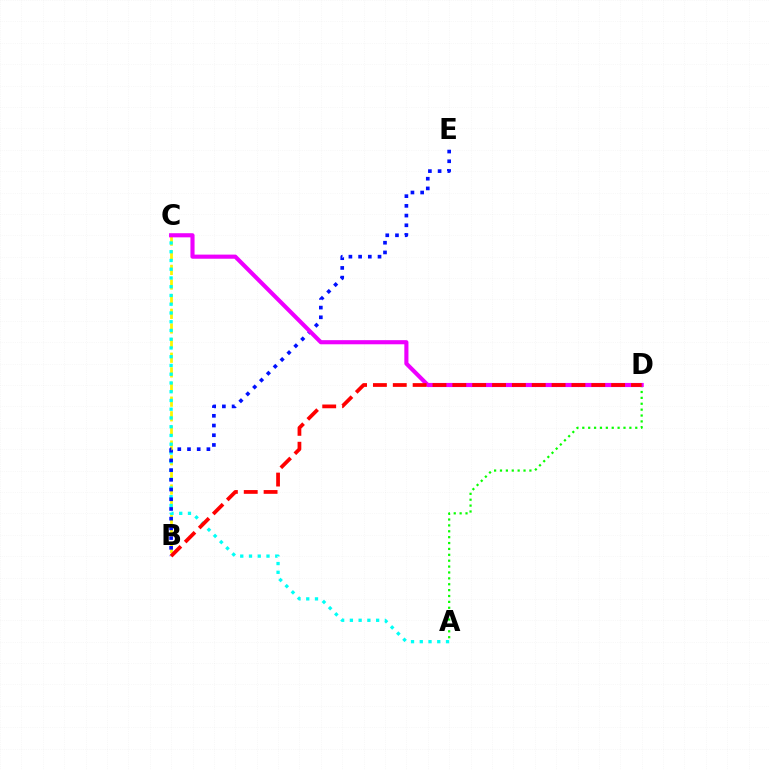{('B', 'C'): [{'color': '#fcf500', 'line_style': 'dashed', 'thickness': 1.99}], ('A', 'C'): [{'color': '#00fff6', 'line_style': 'dotted', 'thickness': 2.38}], ('B', 'E'): [{'color': '#0010ff', 'line_style': 'dotted', 'thickness': 2.64}], ('A', 'D'): [{'color': '#08ff00', 'line_style': 'dotted', 'thickness': 1.6}], ('C', 'D'): [{'color': '#ee00ff', 'line_style': 'solid', 'thickness': 2.97}], ('B', 'D'): [{'color': '#ff0000', 'line_style': 'dashed', 'thickness': 2.7}]}